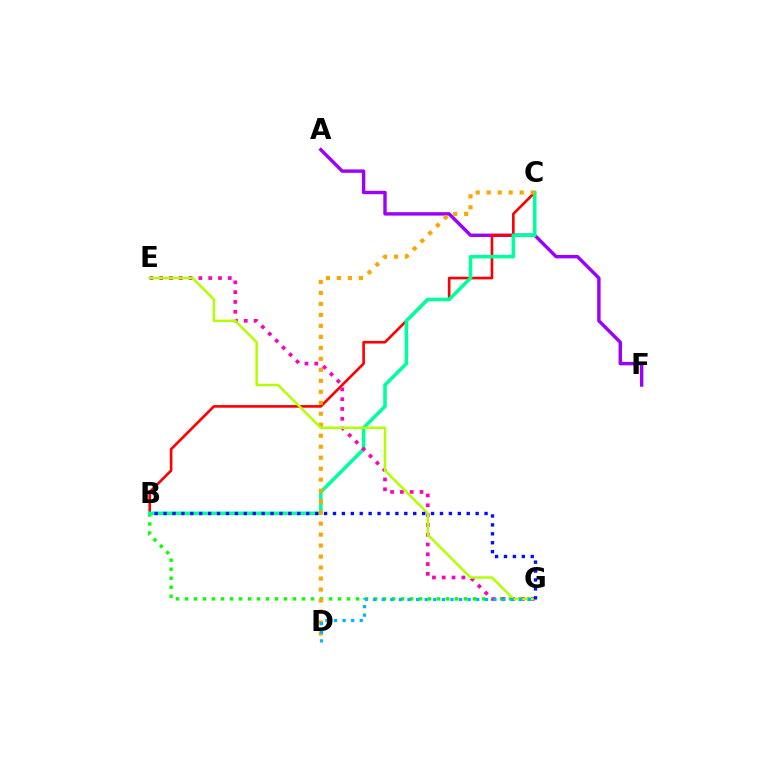{('B', 'G'): [{'color': '#08ff00', 'line_style': 'dotted', 'thickness': 2.45}, {'color': '#0010ff', 'line_style': 'dotted', 'thickness': 2.42}], ('A', 'F'): [{'color': '#9b00ff', 'line_style': 'solid', 'thickness': 2.45}], ('B', 'C'): [{'color': '#ff0000', 'line_style': 'solid', 'thickness': 1.9}, {'color': '#00ff9d', 'line_style': 'solid', 'thickness': 2.57}], ('E', 'G'): [{'color': '#ff00bd', 'line_style': 'dotted', 'thickness': 2.66}, {'color': '#b3ff00', 'line_style': 'solid', 'thickness': 1.8}], ('C', 'D'): [{'color': '#ffa500', 'line_style': 'dotted', 'thickness': 2.98}], ('D', 'G'): [{'color': '#00b5ff', 'line_style': 'dotted', 'thickness': 2.33}]}